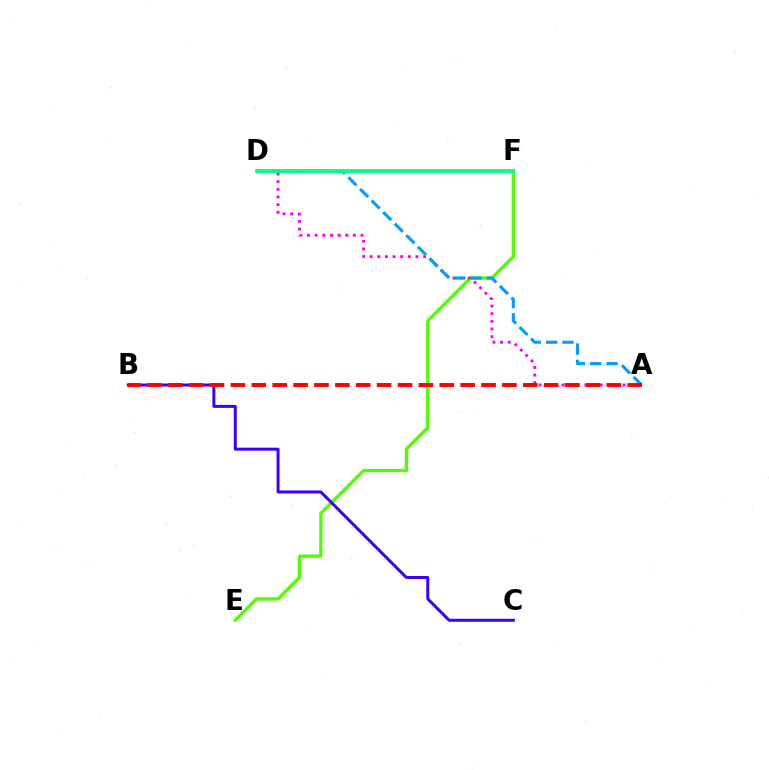{('D', 'F'): [{'color': '#ffd500', 'line_style': 'solid', 'thickness': 1.85}, {'color': '#00ff86', 'line_style': 'solid', 'thickness': 2.74}], ('E', 'F'): [{'color': '#4fff00', 'line_style': 'solid', 'thickness': 2.39}], ('A', 'D'): [{'color': '#ff00ed', 'line_style': 'dotted', 'thickness': 2.08}, {'color': '#009eff', 'line_style': 'dashed', 'thickness': 2.22}], ('B', 'C'): [{'color': '#3700ff', 'line_style': 'solid', 'thickness': 2.14}], ('A', 'B'): [{'color': '#ff0000', 'line_style': 'dashed', 'thickness': 2.84}]}